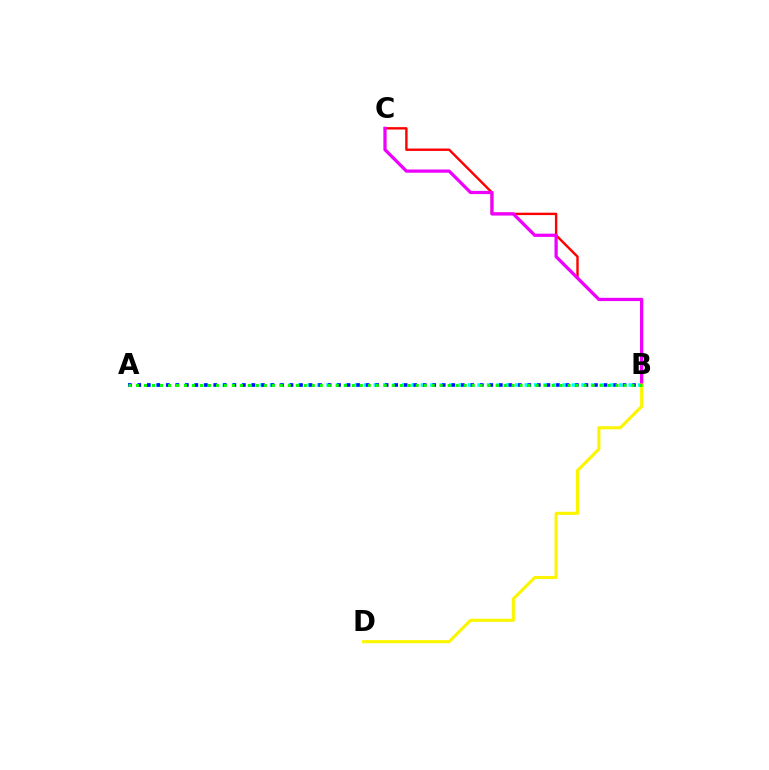{('A', 'B'): [{'color': '#00fff6', 'line_style': 'dotted', 'thickness': 2.57}, {'color': '#0010ff', 'line_style': 'dotted', 'thickness': 2.59}, {'color': '#08ff00', 'line_style': 'dotted', 'thickness': 2.17}], ('B', 'C'): [{'color': '#ff0000', 'line_style': 'solid', 'thickness': 1.73}, {'color': '#ee00ff', 'line_style': 'solid', 'thickness': 2.34}], ('B', 'D'): [{'color': '#fcf500', 'line_style': 'solid', 'thickness': 2.23}]}